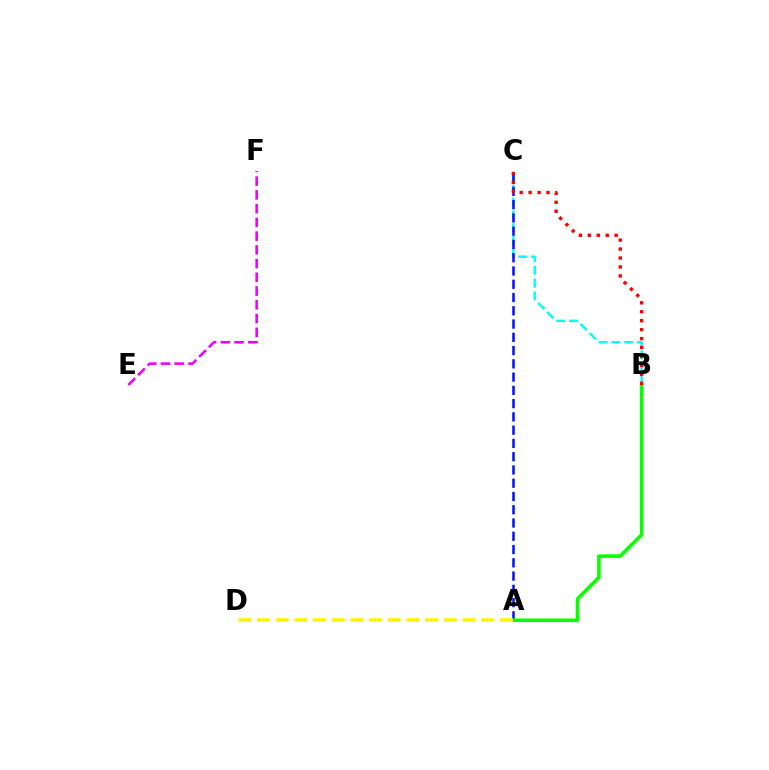{('B', 'C'): [{'color': '#00fff6', 'line_style': 'dashed', 'thickness': 1.74}, {'color': '#ff0000', 'line_style': 'dotted', 'thickness': 2.43}], ('A', 'C'): [{'color': '#0010ff', 'line_style': 'dashed', 'thickness': 1.8}], ('A', 'B'): [{'color': '#08ff00', 'line_style': 'solid', 'thickness': 2.55}], ('A', 'D'): [{'color': '#fcf500', 'line_style': 'dashed', 'thickness': 2.54}], ('E', 'F'): [{'color': '#ee00ff', 'line_style': 'dashed', 'thickness': 1.87}]}